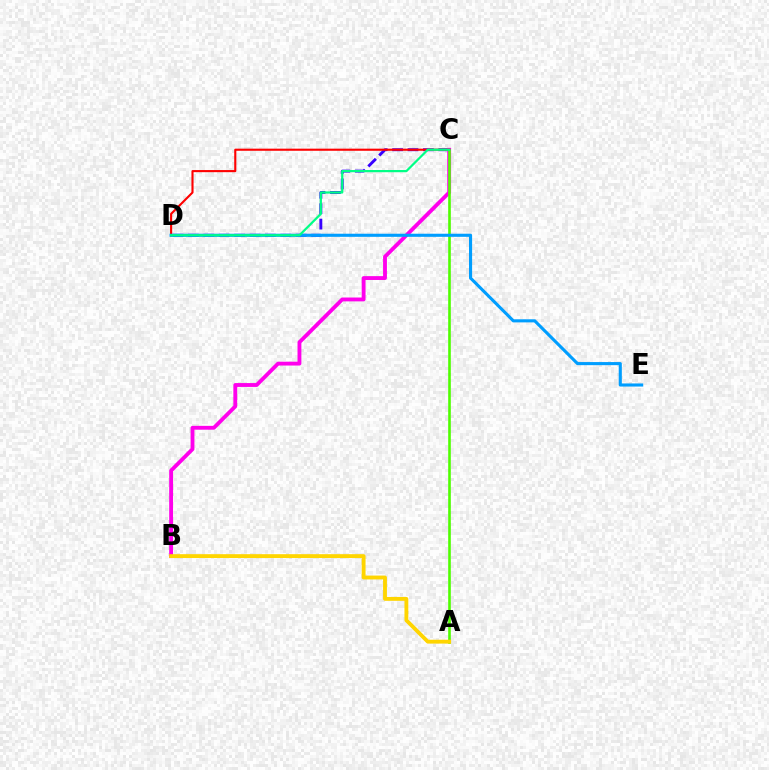{('C', 'D'): [{'color': '#3700ff', 'line_style': 'dashed', 'thickness': 2.09}, {'color': '#ff0000', 'line_style': 'solid', 'thickness': 1.52}, {'color': '#00ff86', 'line_style': 'solid', 'thickness': 1.6}], ('B', 'C'): [{'color': '#ff00ed', 'line_style': 'solid', 'thickness': 2.77}], ('A', 'C'): [{'color': '#4fff00', 'line_style': 'solid', 'thickness': 1.89}], ('A', 'B'): [{'color': '#ffd500', 'line_style': 'solid', 'thickness': 2.78}], ('D', 'E'): [{'color': '#009eff', 'line_style': 'solid', 'thickness': 2.23}]}